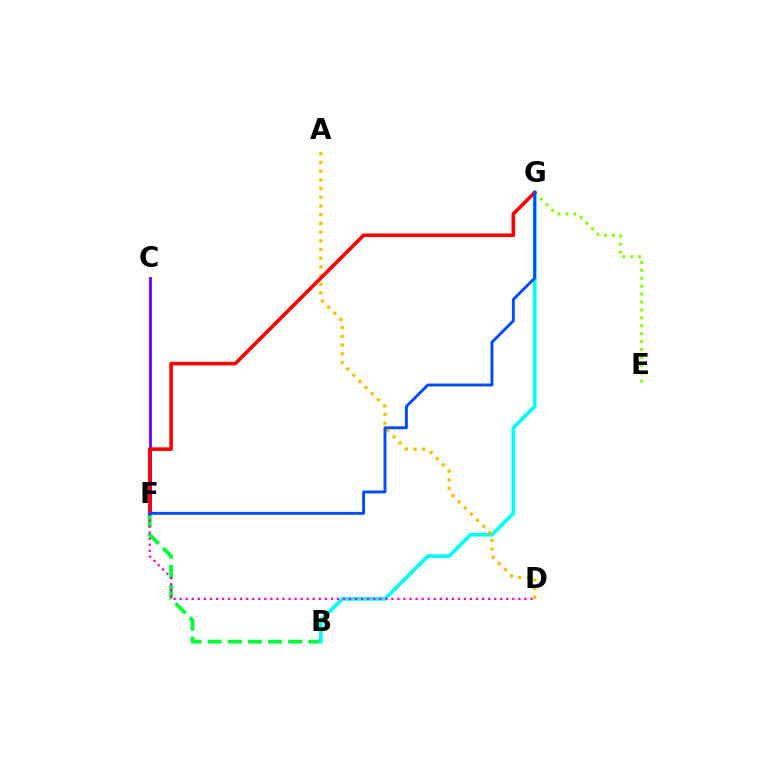{('B', 'F'): [{'color': '#00ff39', 'line_style': 'dashed', 'thickness': 2.74}], ('B', 'G'): [{'color': '#00fff6', 'line_style': 'solid', 'thickness': 2.66}], ('E', 'G'): [{'color': '#84ff00', 'line_style': 'dotted', 'thickness': 2.15}], ('A', 'D'): [{'color': '#ffbd00', 'line_style': 'dotted', 'thickness': 2.37}], ('C', 'F'): [{'color': '#7200ff', 'line_style': 'solid', 'thickness': 2.05}], ('D', 'F'): [{'color': '#ff00cf', 'line_style': 'dotted', 'thickness': 1.64}], ('F', 'G'): [{'color': '#ff0000', 'line_style': 'solid', 'thickness': 2.6}, {'color': '#004bff', 'line_style': 'solid', 'thickness': 2.09}]}